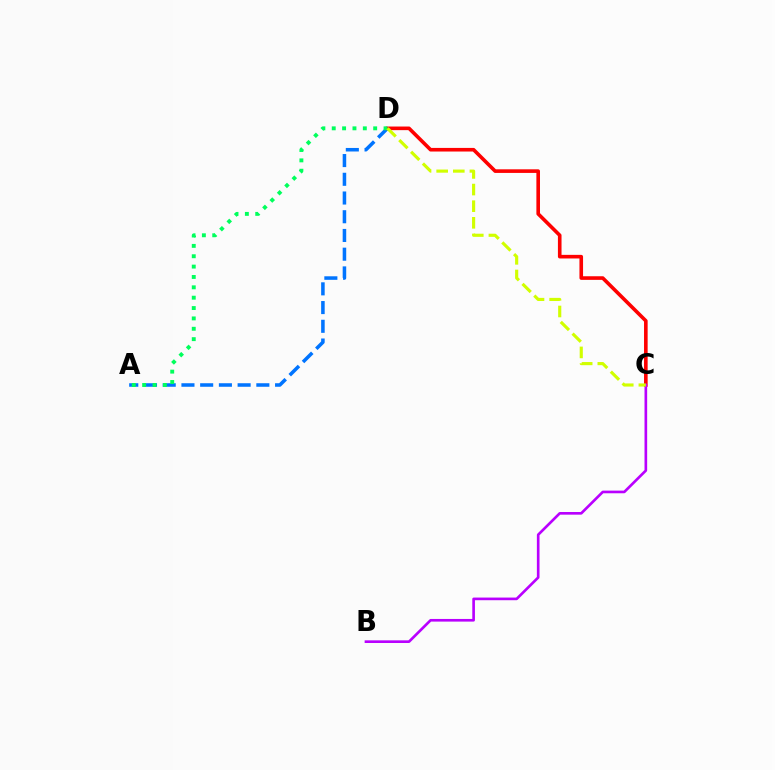{('A', 'D'): [{'color': '#0074ff', 'line_style': 'dashed', 'thickness': 2.54}, {'color': '#00ff5c', 'line_style': 'dotted', 'thickness': 2.82}], ('C', 'D'): [{'color': '#ff0000', 'line_style': 'solid', 'thickness': 2.6}, {'color': '#d1ff00', 'line_style': 'dashed', 'thickness': 2.26}], ('B', 'C'): [{'color': '#b900ff', 'line_style': 'solid', 'thickness': 1.91}]}